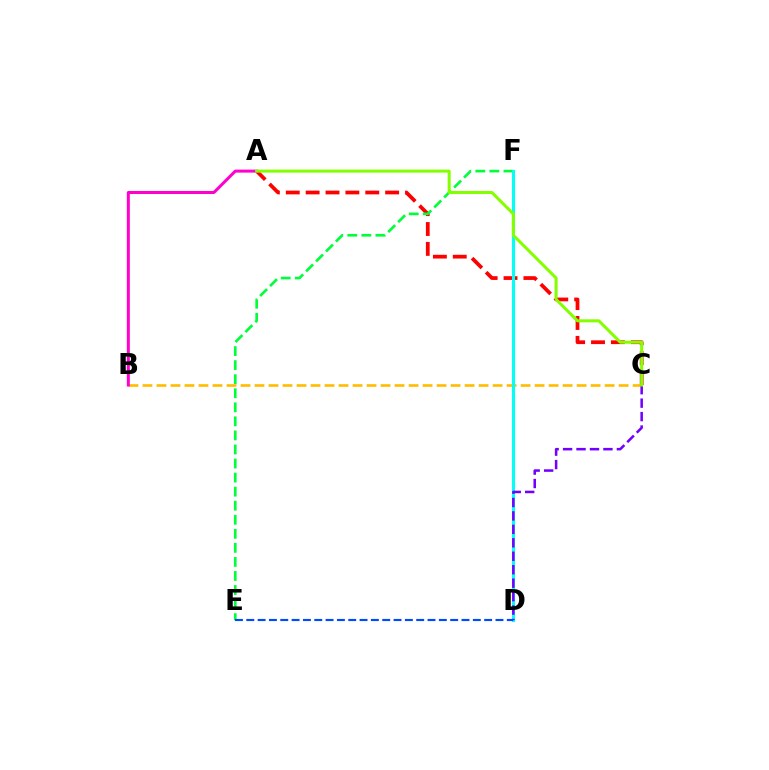{('A', 'C'): [{'color': '#ff0000', 'line_style': 'dashed', 'thickness': 2.7}, {'color': '#84ff00', 'line_style': 'solid', 'thickness': 2.18}], ('E', 'F'): [{'color': '#00ff39', 'line_style': 'dashed', 'thickness': 1.91}], ('B', 'C'): [{'color': '#ffbd00', 'line_style': 'dashed', 'thickness': 1.9}], ('D', 'F'): [{'color': '#00fff6', 'line_style': 'solid', 'thickness': 2.2}], ('C', 'D'): [{'color': '#7200ff', 'line_style': 'dashed', 'thickness': 1.83}], ('A', 'B'): [{'color': '#ff00cf', 'line_style': 'solid', 'thickness': 2.16}], ('D', 'E'): [{'color': '#004bff', 'line_style': 'dashed', 'thickness': 1.54}]}